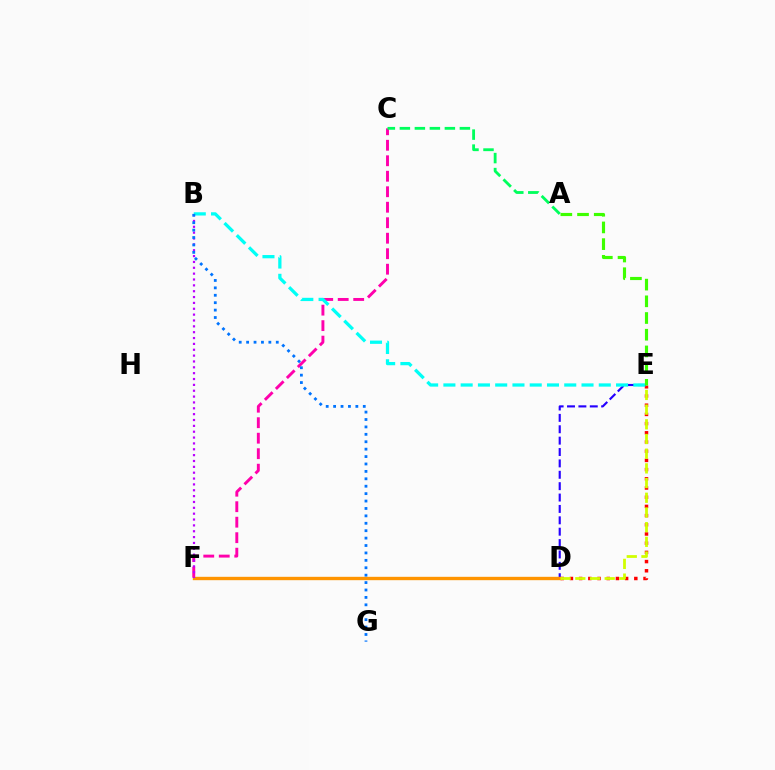{('D', 'E'): [{'color': '#ff0000', 'line_style': 'dotted', 'thickness': 2.5}, {'color': '#2500ff', 'line_style': 'dashed', 'thickness': 1.55}, {'color': '#d1ff00', 'line_style': 'dashed', 'thickness': 2.0}], ('C', 'F'): [{'color': '#ff00ac', 'line_style': 'dashed', 'thickness': 2.1}], ('D', 'F'): [{'color': '#ff9400', 'line_style': 'solid', 'thickness': 2.42}], ('B', 'E'): [{'color': '#00fff6', 'line_style': 'dashed', 'thickness': 2.35}], ('B', 'F'): [{'color': '#b900ff', 'line_style': 'dotted', 'thickness': 1.59}], ('A', 'E'): [{'color': '#3dff00', 'line_style': 'dashed', 'thickness': 2.27}], ('A', 'C'): [{'color': '#00ff5c', 'line_style': 'dashed', 'thickness': 2.04}], ('B', 'G'): [{'color': '#0074ff', 'line_style': 'dotted', 'thickness': 2.01}]}